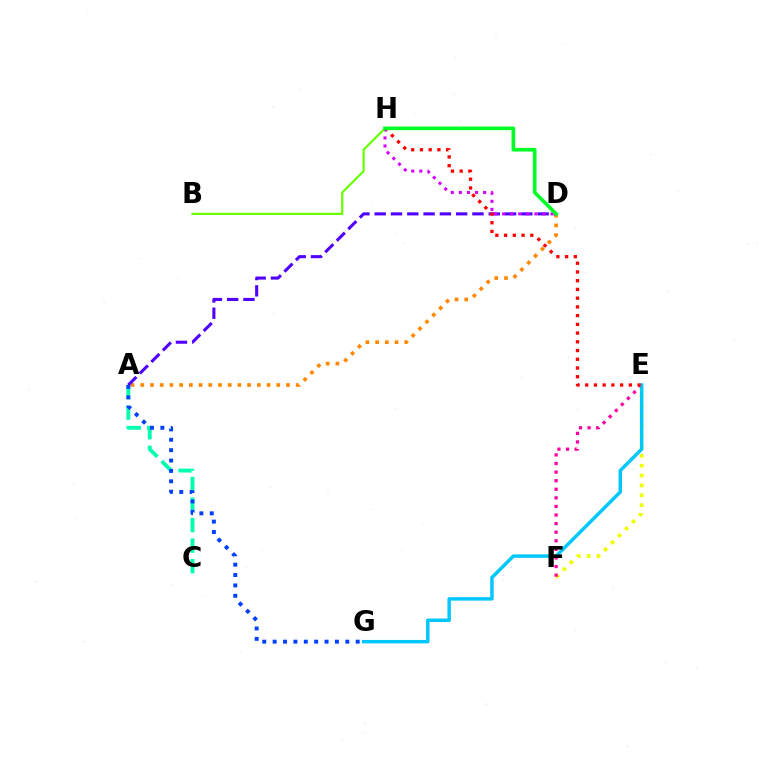{('A', 'D'): [{'color': '#ff8800', 'line_style': 'dotted', 'thickness': 2.64}, {'color': '#4f00ff', 'line_style': 'dashed', 'thickness': 2.21}], ('A', 'C'): [{'color': '#00ffaf', 'line_style': 'dashed', 'thickness': 2.79}], ('E', 'F'): [{'color': '#eeff00', 'line_style': 'dotted', 'thickness': 2.68}, {'color': '#ff00a0', 'line_style': 'dotted', 'thickness': 2.33}], ('E', 'G'): [{'color': '#00c7ff', 'line_style': 'solid', 'thickness': 2.49}], ('E', 'H'): [{'color': '#ff0000', 'line_style': 'dotted', 'thickness': 2.37}], ('D', 'H'): [{'color': '#d600ff', 'line_style': 'dotted', 'thickness': 2.19}, {'color': '#00ff27', 'line_style': 'solid', 'thickness': 2.62}], ('A', 'G'): [{'color': '#003fff', 'line_style': 'dotted', 'thickness': 2.82}], ('B', 'H'): [{'color': '#66ff00', 'line_style': 'solid', 'thickness': 1.56}]}